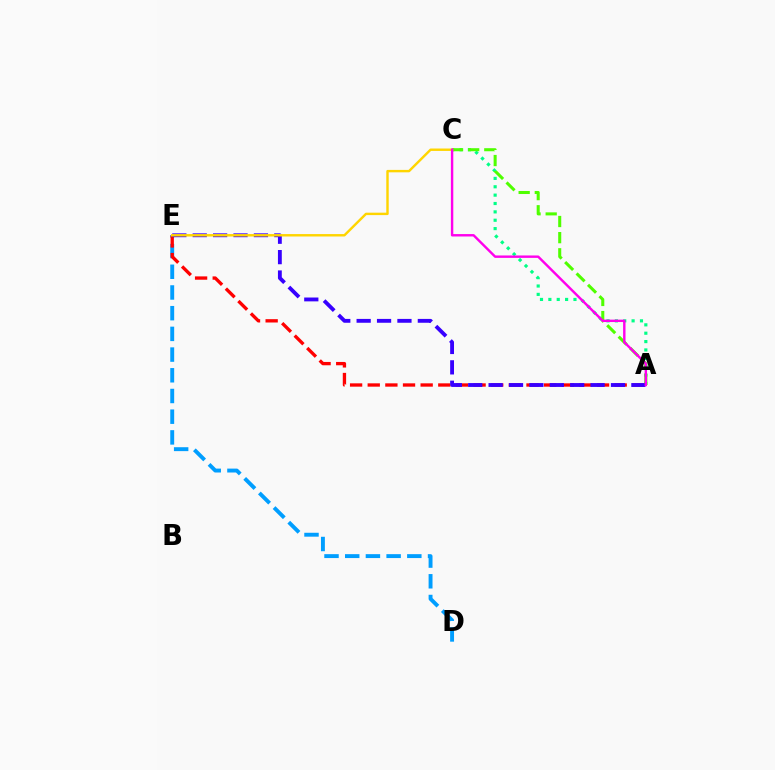{('D', 'E'): [{'color': '#009eff', 'line_style': 'dashed', 'thickness': 2.81}], ('A', 'C'): [{'color': '#00ff86', 'line_style': 'dotted', 'thickness': 2.27}, {'color': '#4fff00', 'line_style': 'dashed', 'thickness': 2.19}, {'color': '#ff00ed', 'line_style': 'solid', 'thickness': 1.74}], ('A', 'E'): [{'color': '#ff0000', 'line_style': 'dashed', 'thickness': 2.4}, {'color': '#3700ff', 'line_style': 'dashed', 'thickness': 2.77}], ('C', 'E'): [{'color': '#ffd500', 'line_style': 'solid', 'thickness': 1.74}]}